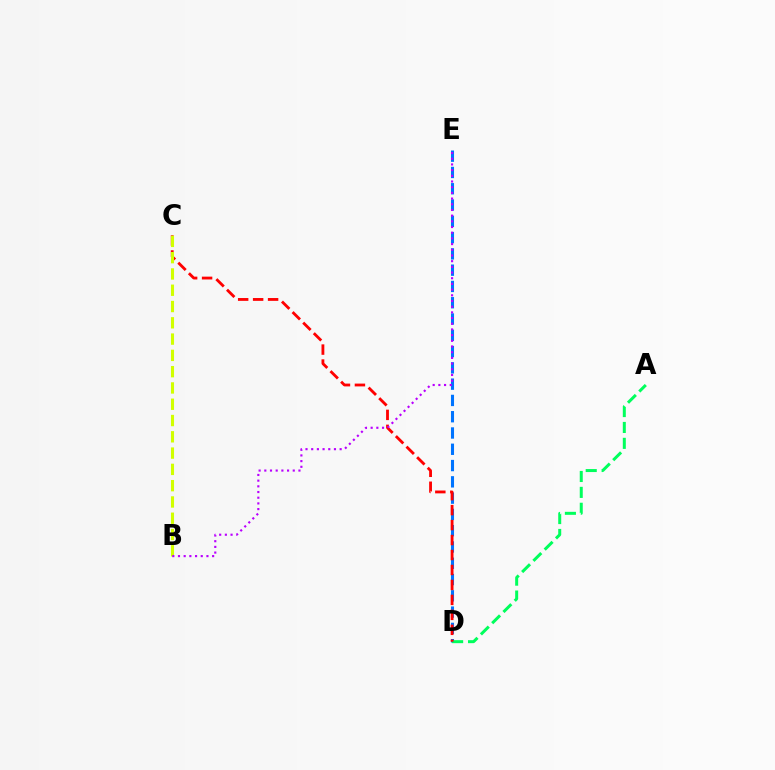{('D', 'E'): [{'color': '#0074ff', 'line_style': 'dashed', 'thickness': 2.21}], ('A', 'D'): [{'color': '#00ff5c', 'line_style': 'dashed', 'thickness': 2.16}], ('C', 'D'): [{'color': '#ff0000', 'line_style': 'dashed', 'thickness': 2.03}], ('B', 'C'): [{'color': '#d1ff00', 'line_style': 'dashed', 'thickness': 2.21}], ('B', 'E'): [{'color': '#b900ff', 'line_style': 'dotted', 'thickness': 1.55}]}